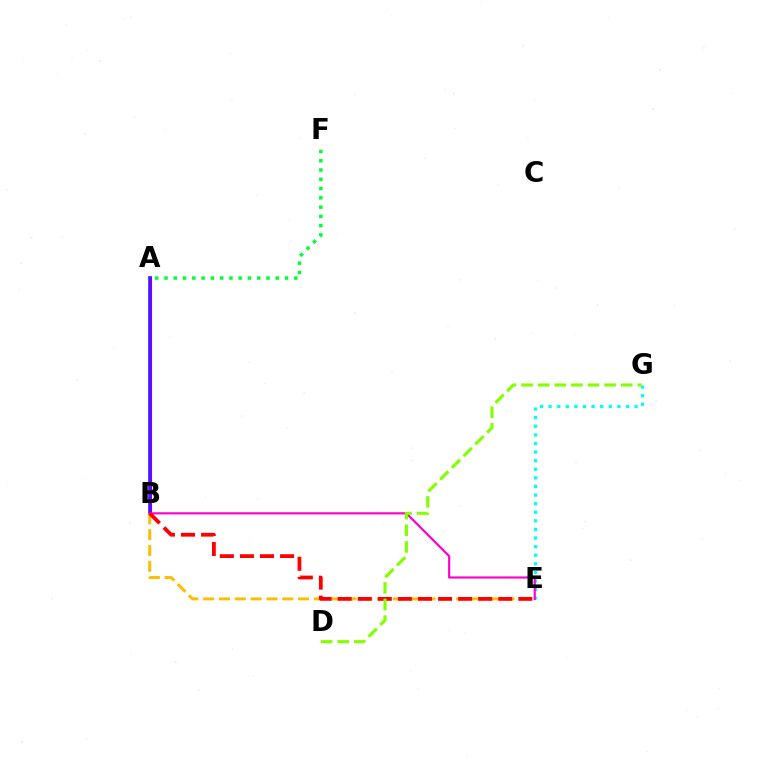{('E', 'G'): [{'color': '#00fff6', 'line_style': 'dotted', 'thickness': 2.34}], ('A', 'F'): [{'color': '#00ff39', 'line_style': 'dotted', 'thickness': 2.52}], ('A', 'B'): [{'color': '#004bff', 'line_style': 'solid', 'thickness': 2.69}, {'color': '#7200ff', 'line_style': 'solid', 'thickness': 2.23}], ('B', 'E'): [{'color': '#ffbd00', 'line_style': 'dashed', 'thickness': 2.15}, {'color': '#ff00cf', 'line_style': 'solid', 'thickness': 1.56}, {'color': '#ff0000', 'line_style': 'dashed', 'thickness': 2.73}], ('D', 'G'): [{'color': '#84ff00', 'line_style': 'dashed', 'thickness': 2.26}]}